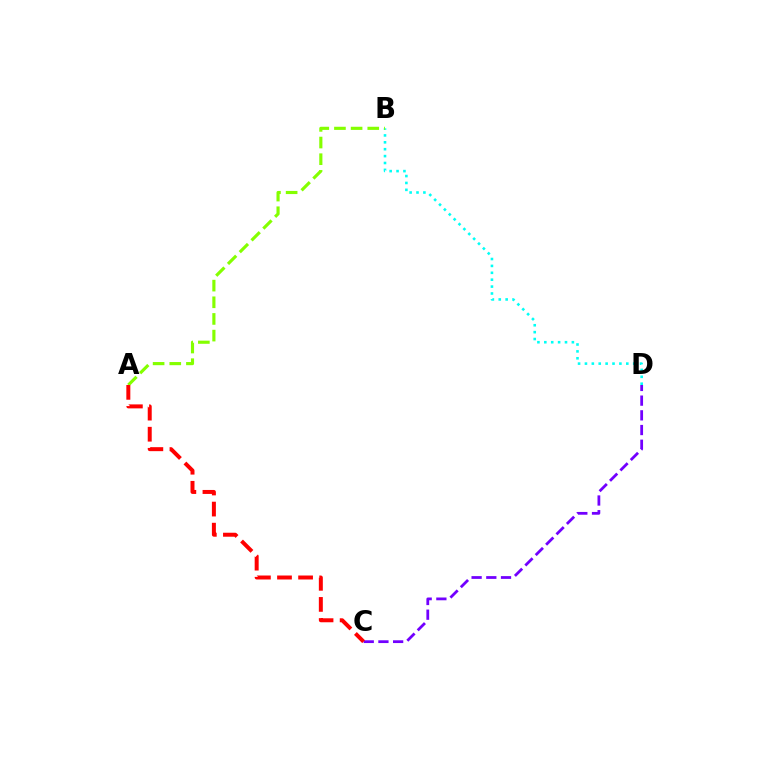{('C', 'D'): [{'color': '#7200ff', 'line_style': 'dashed', 'thickness': 2.0}], ('B', 'D'): [{'color': '#00fff6', 'line_style': 'dotted', 'thickness': 1.87}], ('A', 'B'): [{'color': '#84ff00', 'line_style': 'dashed', 'thickness': 2.26}], ('A', 'C'): [{'color': '#ff0000', 'line_style': 'dashed', 'thickness': 2.86}]}